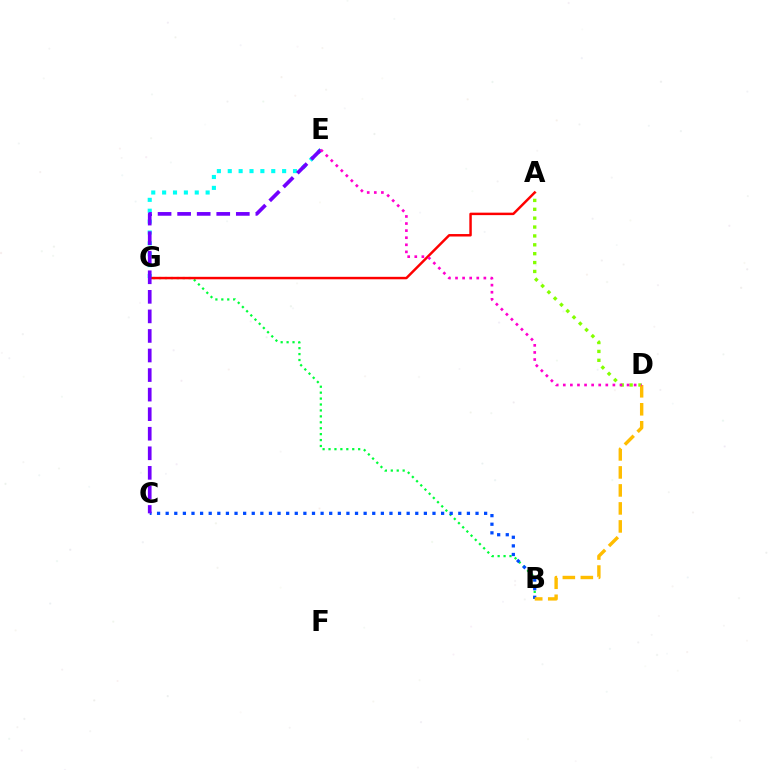{('A', 'D'): [{'color': '#84ff00', 'line_style': 'dotted', 'thickness': 2.41}], ('B', 'G'): [{'color': '#00ff39', 'line_style': 'dotted', 'thickness': 1.61}], ('E', 'G'): [{'color': '#00fff6', 'line_style': 'dotted', 'thickness': 2.96}], ('B', 'C'): [{'color': '#004bff', 'line_style': 'dotted', 'thickness': 2.34}], ('B', 'D'): [{'color': '#ffbd00', 'line_style': 'dashed', 'thickness': 2.45}], ('A', 'G'): [{'color': '#ff0000', 'line_style': 'solid', 'thickness': 1.77}], ('C', 'E'): [{'color': '#7200ff', 'line_style': 'dashed', 'thickness': 2.66}], ('D', 'E'): [{'color': '#ff00cf', 'line_style': 'dotted', 'thickness': 1.93}]}